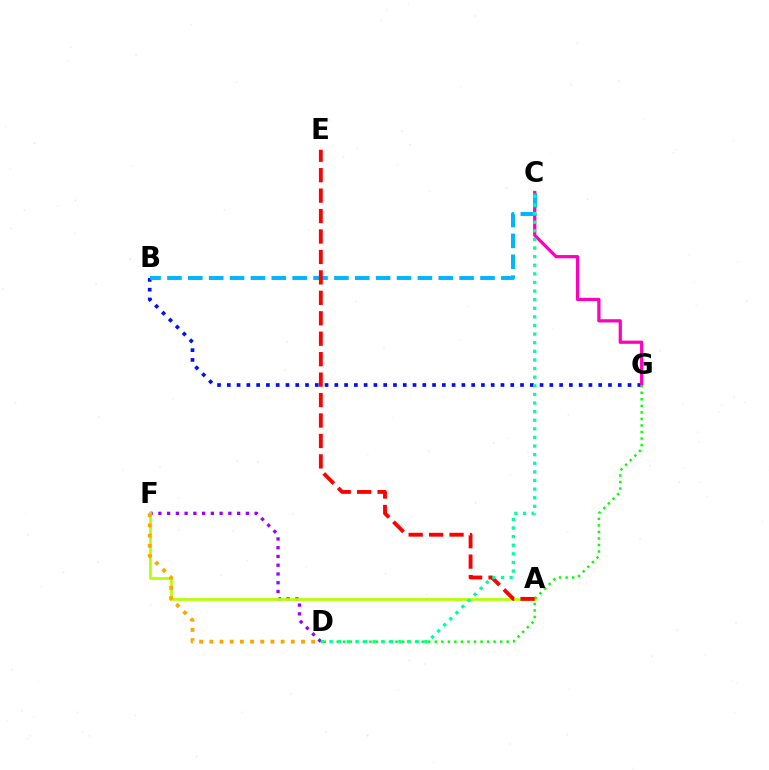{('B', 'G'): [{'color': '#0010ff', 'line_style': 'dotted', 'thickness': 2.66}], ('C', 'G'): [{'color': '#ff00bd', 'line_style': 'solid', 'thickness': 2.33}], ('D', 'F'): [{'color': '#9b00ff', 'line_style': 'dotted', 'thickness': 2.38}, {'color': '#ffa500', 'line_style': 'dotted', 'thickness': 2.77}], ('B', 'C'): [{'color': '#00b5ff', 'line_style': 'dashed', 'thickness': 2.84}], ('A', 'F'): [{'color': '#b3ff00', 'line_style': 'solid', 'thickness': 1.94}], ('D', 'G'): [{'color': '#08ff00', 'line_style': 'dotted', 'thickness': 1.78}], ('A', 'E'): [{'color': '#ff0000', 'line_style': 'dashed', 'thickness': 2.78}], ('C', 'D'): [{'color': '#00ff9d', 'line_style': 'dotted', 'thickness': 2.34}]}